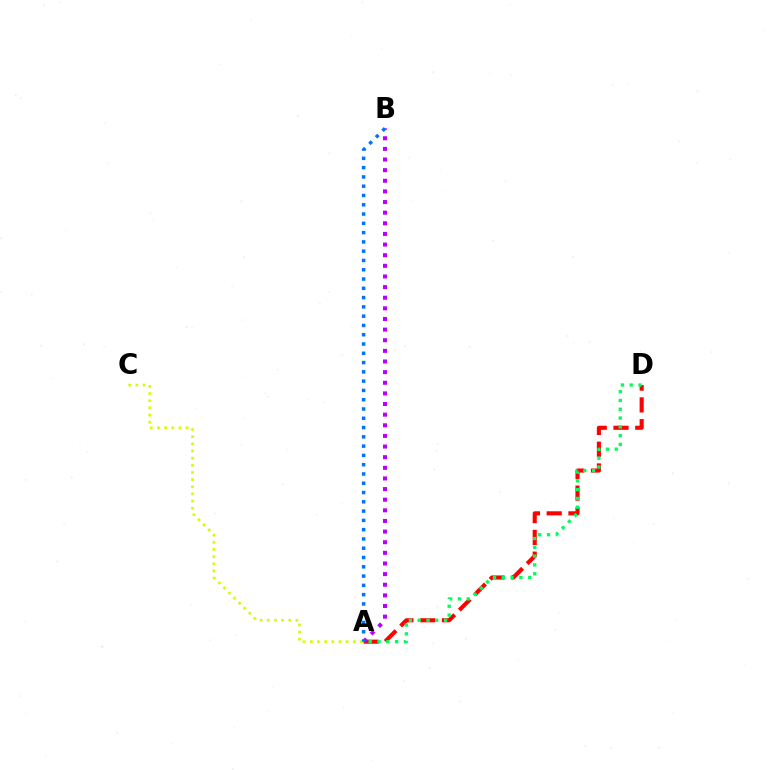{('A', 'C'): [{'color': '#d1ff00', 'line_style': 'dotted', 'thickness': 1.94}], ('A', 'D'): [{'color': '#ff0000', 'line_style': 'dashed', 'thickness': 2.96}, {'color': '#00ff5c', 'line_style': 'dotted', 'thickness': 2.39}], ('A', 'B'): [{'color': '#b900ff', 'line_style': 'dotted', 'thickness': 2.89}, {'color': '#0074ff', 'line_style': 'dotted', 'thickness': 2.52}]}